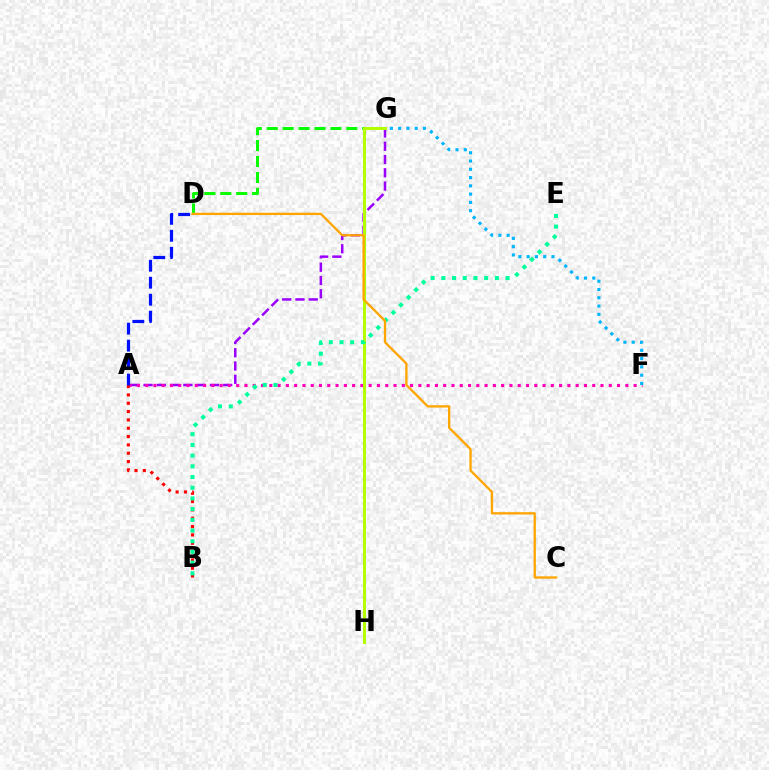{('A', 'G'): [{'color': '#9b00ff', 'line_style': 'dashed', 'thickness': 1.8}], ('A', 'F'): [{'color': '#ff00bd', 'line_style': 'dotted', 'thickness': 2.25}], ('D', 'G'): [{'color': '#08ff00', 'line_style': 'dashed', 'thickness': 2.16}], ('A', 'B'): [{'color': '#ff0000', 'line_style': 'dotted', 'thickness': 2.26}], ('G', 'H'): [{'color': '#b3ff00', 'line_style': 'solid', 'thickness': 2.17}], ('A', 'D'): [{'color': '#0010ff', 'line_style': 'dashed', 'thickness': 2.31}], ('B', 'E'): [{'color': '#00ff9d', 'line_style': 'dotted', 'thickness': 2.91}], ('F', 'G'): [{'color': '#00b5ff', 'line_style': 'dotted', 'thickness': 2.25}], ('C', 'D'): [{'color': '#ffa500', 'line_style': 'solid', 'thickness': 1.66}]}